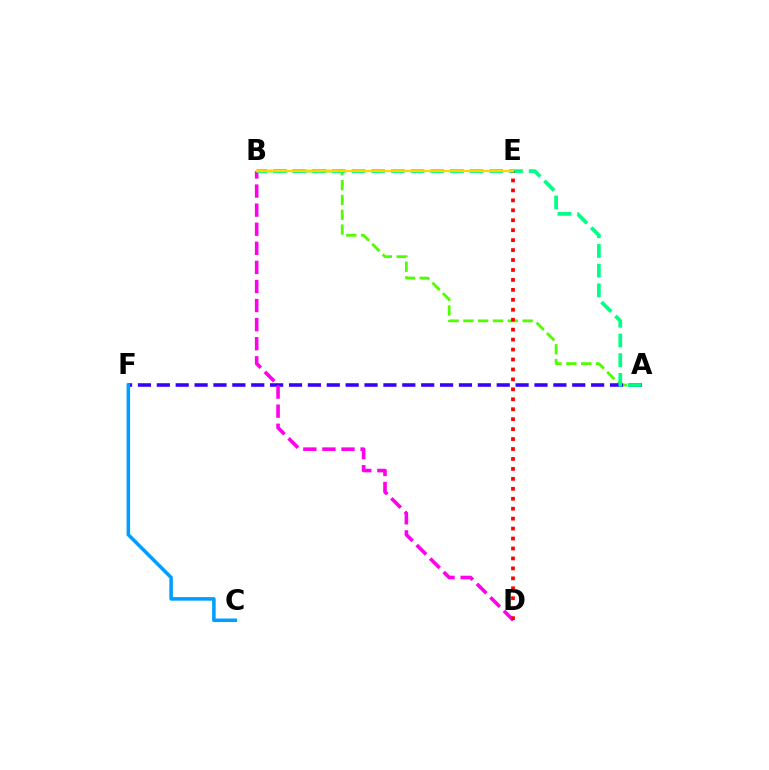{('A', 'B'): [{'color': '#4fff00', 'line_style': 'dashed', 'thickness': 2.01}, {'color': '#00ff86', 'line_style': 'dashed', 'thickness': 2.67}], ('A', 'F'): [{'color': '#3700ff', 'line_style': 'dashed', 'thickness': 2.57}], ('B', 'D'): [{'color': '#ff00ed', 'line_style': 'dashed', 'thickness': 2.59}], ('D', 'E'): [{'color': '#ff0000', 'line_style': 'dotted', 'thickness': 2.7}], ('C', 'F'): [{'color': '#009eff', 'line_style': 'solid', 'thickness': 2.55}], ('B', 'E'): [{'color': '#ffd500', 'line_style': 'solid', 'thickness': 1.6}]}